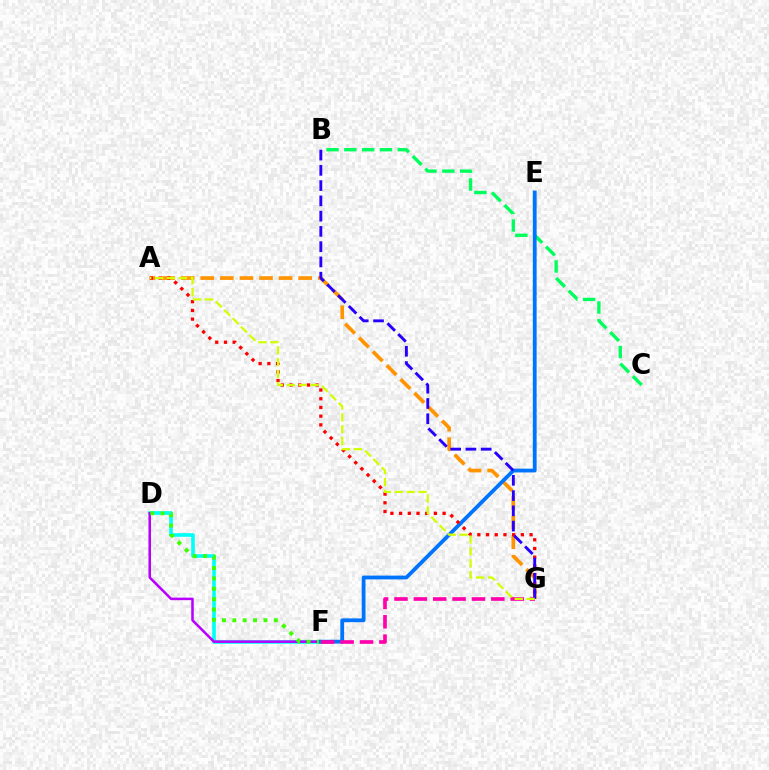{('B', 'C'): [{'color': '#00ff5c', 'line_style': 'dashed', 'thickness': 2.42}], ('A', 'G'): [{'color': '#ff9400', 'line_style': 'dashed', 'thickness': 2.66}, {'color': '#ff0000', 'line_style': 'dotted', 'thickness': 2.37}, {'color': '#d1ff00', 'line_style': 'dashed', 'thickness': 1.61}], ('D', 'F'): [{'color': '#00fff6', 'line_style': 'solid', 'thickness': 2.6}, {'color': '#b900ff', 'line_style': 'solid', 'thickness': 1.83}, {'color': '#3dff00', 'line_style': 'dotted', 'thickness': 2.82}], ('E', 'F'): [{'color': '#0074ff', 'line_style': 'solid', 'thickness': 2.74}], ('F', 'G'): [{'color': '#ff00ac', 'line_style': 'dashed', 'thickness': 2.63}], ('B', 'G'): [{'color': '#2500ff', 'line_style': 'dashed', 'thickness': 2.07}]}